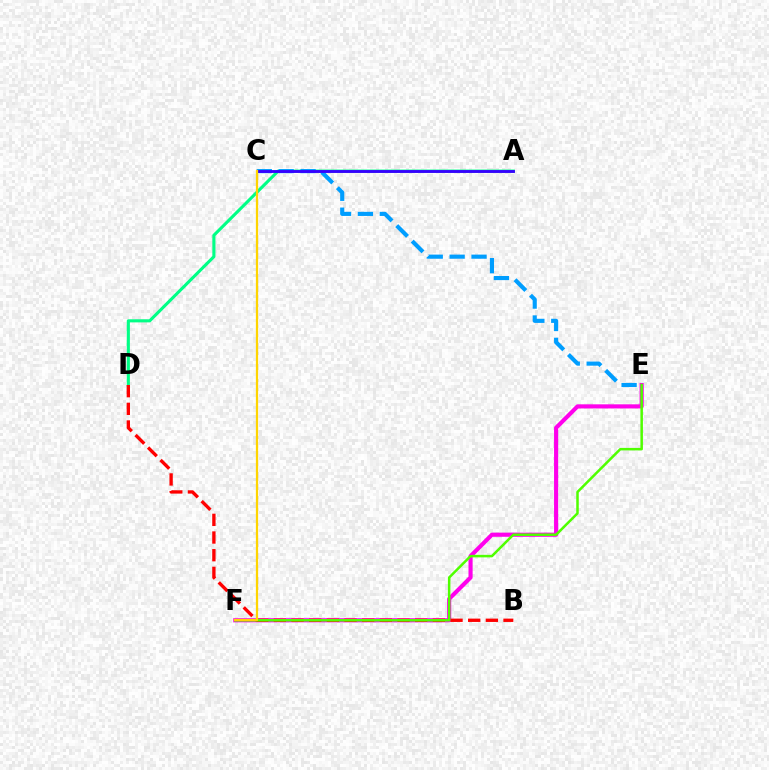{('A', 'D'): [{'color': '#00ff86', 'line_style': 'solid', 'thickness': 2.23}], ('C', 'E'): [{'color': '#009eff', 'line_style': 'dashed', 'thickness': 2.97}], ('A', 'C'): [{'color': '#3700ff', 'line_style': 'solid', 'thickness': 2.05}], ('E', 'F'): [{'color': '#ff00ed', 'line_style': 'solid', 'thickness': 2.97}, {'color': '#4fff00', 'line_style': 'solid', 'thickness': 1.81}], ('B', 'D'): [{'color': '#ff0000', 'line_style': 'dashed', 'thickness': 2.4}], ('C', 'F'): [{'color': '#ffd500', 'line_style': 'solid', 'thickness': 1.62}]}